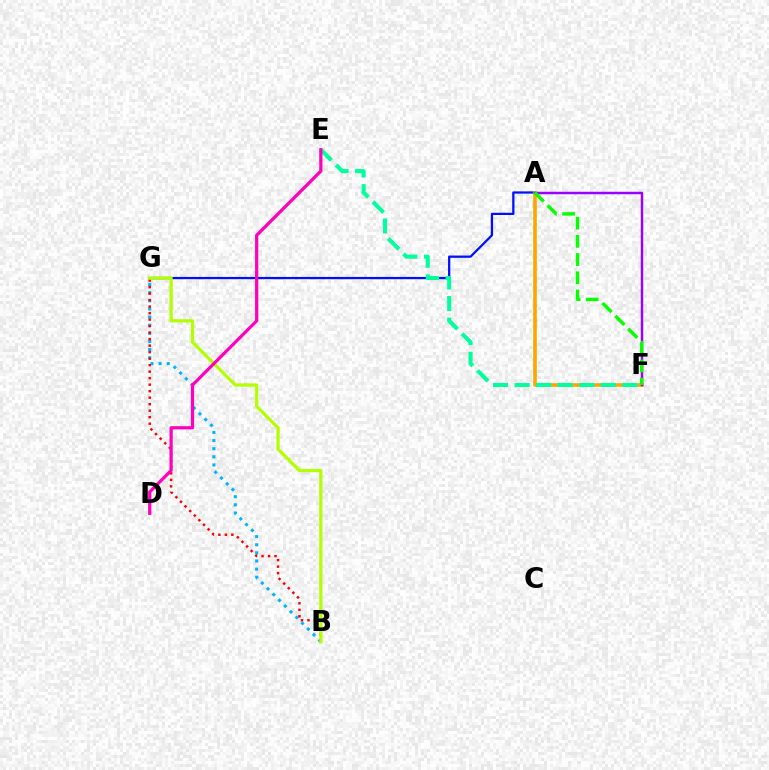{('A', 'G'): [{'color': '#0010ff', 'line_style': 'solid', 'thickness': 1.63}], ('A', 'F'): [{'color': '#ffa500', 'line_style': 'solid', 'thickness': 2.61}, {'color': '#9b00ff', 'line_style': 'solid', 'thickness': 1.77}, {'color': '#08ff00', 'line_style': 'dashed', 'thickness': 2.47}], ('B', 'G'): [{'color': '#00b5ff', 'line_style': 'dotted', 'thickness': 2.21}, {'color': '#ff0000', 'line_style': 'dotted', 'thickness': 1.77}, {'color': '#b3ff00', 'line_style': 'solid', 'thickness': 2.32}], ('E', 'F'): [{'color': '#00ff9d', 'line_style': 'dashed', 'thickness': 2.93}], ('D', 'E'): [{'color': '#ff00bd', 'line_style': 'solid', 'thickness': 2.31}]}